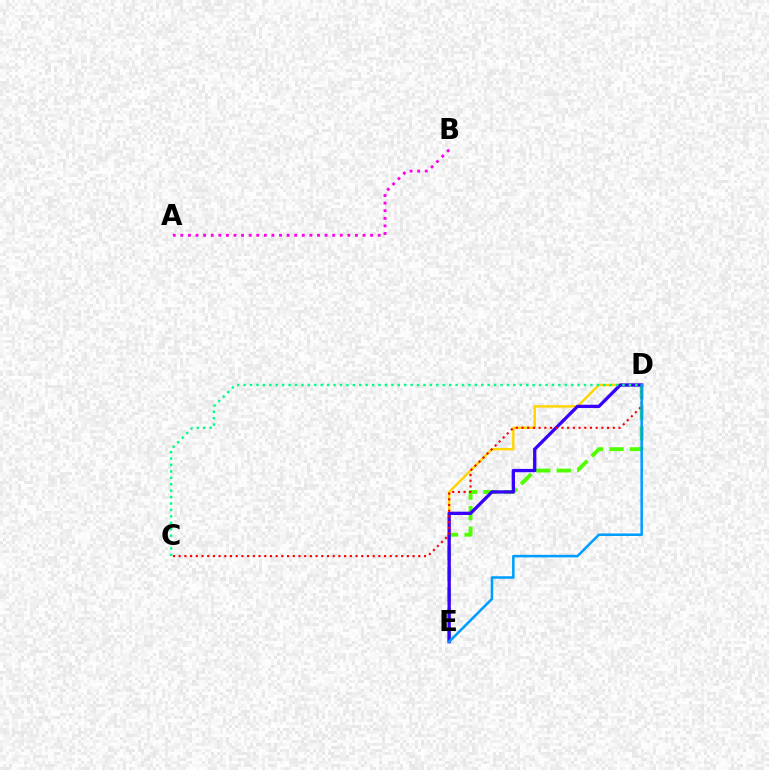{('D', 'E'): [{'color': '#ffd500', 'line_style': 'solid', 'thickness': 1.74}, {'color': '#4fff00', 'line_style': 'dashed', 'thickness': 2.79}, {'color': '#3700ff', 'line_style': 'solid', 'thickness': 2.37}, {'color': '#009eff', 'line_style': 'solid', 'thickness': 1.84}], ('C', 'D'): [{'color': '#ff0000', 'line_style': 'dotted', 'thickness': 1.55}, {'color': '#00ff86', 'line_style': 'dotted', 'thickness': 1.74}], ('A', 'B'): [{'color': '#ff00ed', 'line_style': 'dotted', 'thickness': 2.06}]}